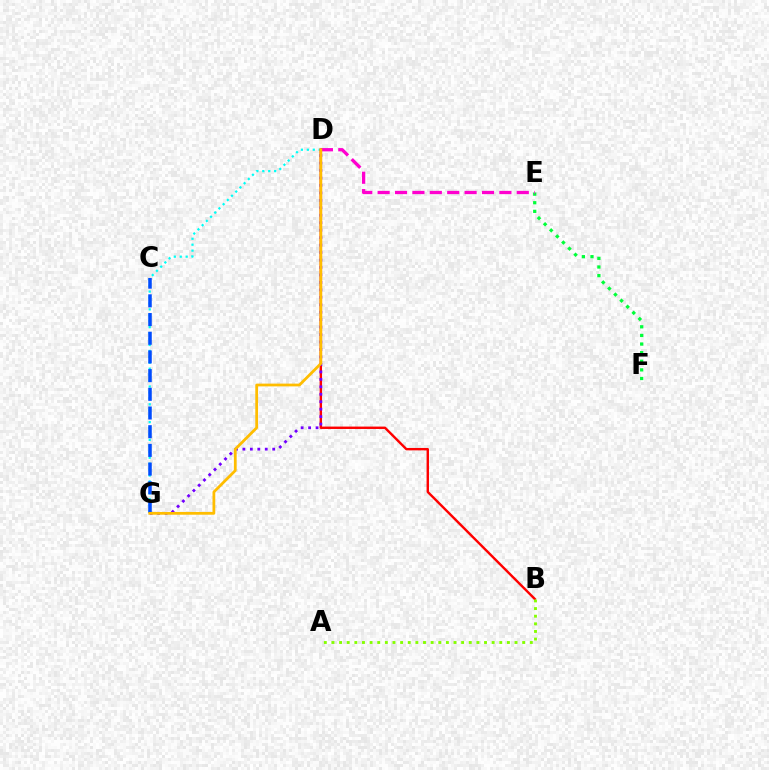{('E', 'F'): [{'color': '#00ff39', 'line_style': 'dotted', 'thickness': 2.34}], ('D', 'G'): [{'color': '#00fff6', 'line_style': 'dotted', 'thickness': 1.61}, {'color': '#7200ff', 'line_style': 'dotted', 'thickness': 2.03}, {'color': '#ffbd00', 'line_style': 'solid', 'thickness': 1.99}], ('D', 'E'): [{'color': '#ff00cf', 'line_style': 'dashed', 'thickness': 2.36}], ('B', 'D'): [{'color': '#ff0000', 'line_style': 'solid', 'thickness': 1.73}], ('A', 'B'): [{'color': '#84ff00', 'line_style': 'dotted', 'thickness': 2.07}], ('C', 'G'): [{'color': '#004bff', 'line_style': 'dashed', 'thickness': 2.54}]}